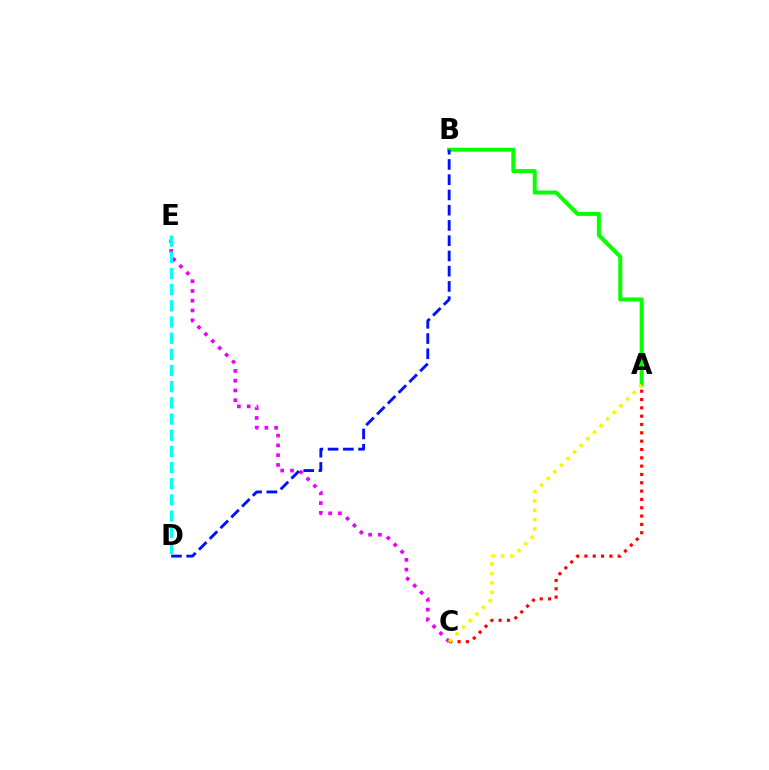{('C', 'E'): [{'color': '#ee00ff', 'line_style': 'dotted', 'thickness': 2.65}], ('A', 'B'): [{'color': '#08ff00', 'line_style': 'solid', 'thickness': 2.88}], ('D', 'E'): [{'color': '#00fff6', 'line_style': 'dashed', 'thickness': 2.2}], ('B', 'D'): [{'color': '#0010ff', 'line_style': 'dashed', 'thickness': 2.07}], ('A', 'C'): [{'color': '#ff0000', 'line_style': 'dotted', 'thickness': 2.26}, {'color': '#fcf500', 'line_style': 'dotted', 'thickness': 2.54}]}